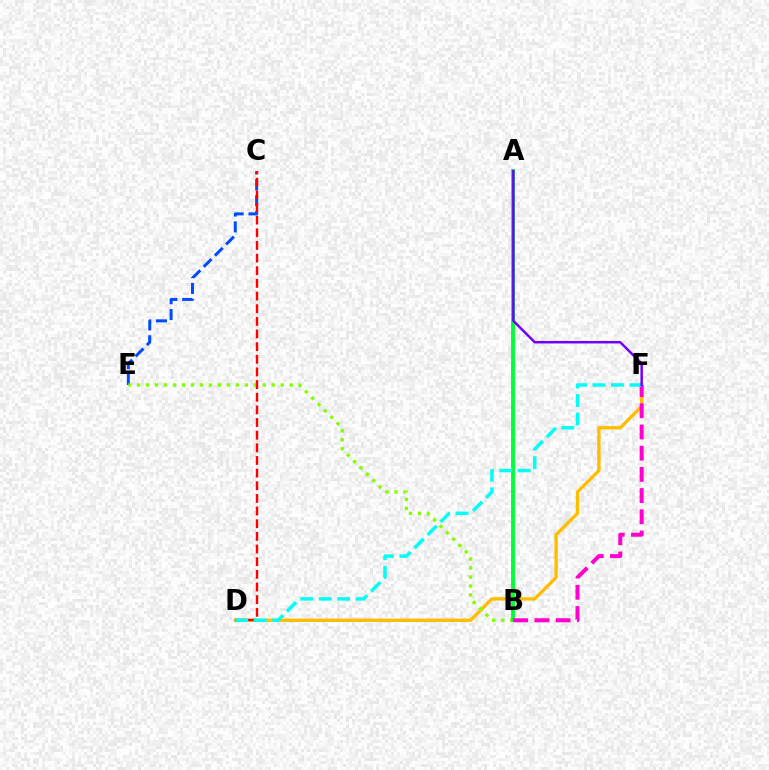{('C', 'E'): [{'color': '#004bff', 'line_style': 'dashed', 'thickness': 2.15}], ('D', 'F'): [{'color': '#ffbd00', 'line_style': 'solid', 'thickness': 2.42}, {'color': '#00fff6', 'line_style': 'dashed', 'thickness': 2.51}], ('B', 'E'): [{'color': '#84ff00', 'line_style': 'dotted', 'thickness': 2.44}], ('A', 'B'): [{'color': '#00ff39', 'line_style': 'solid', 'thickness': 2.79}], ('C', 'D'): [{'color': '#ff0000', 'line_style': 'dashed', 'thickness': 1.72}], ('B', 'F'): [{'color': '#ff00cf', 'line_style': 'dashed', 'thickness': 2.88}], ('A', 'F'): [{'color': '#7200ff', 'line_style': 'solid', 'thickness': 1.78}]}